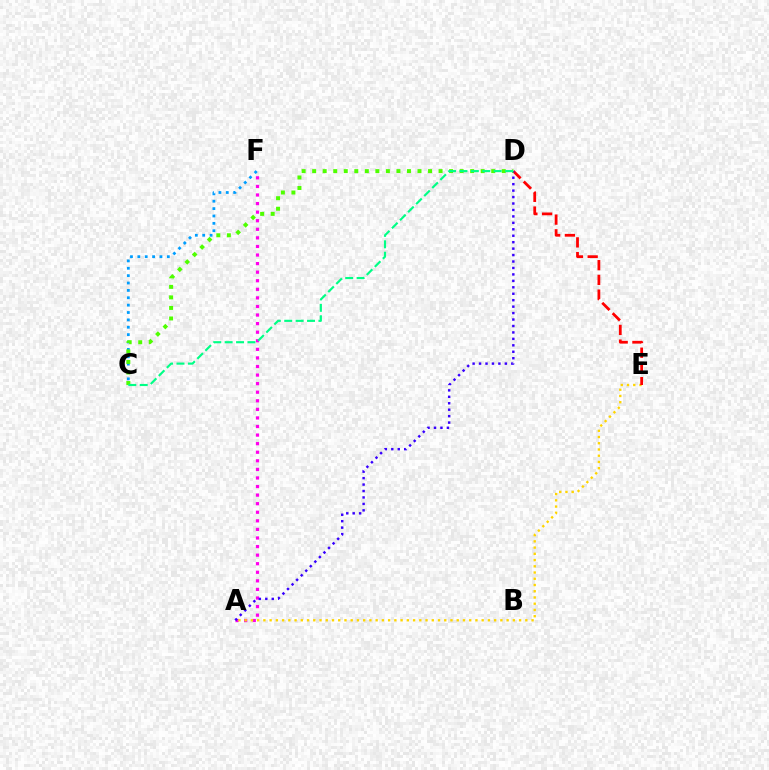{('A', 'F'): [{'color': '#ff00ed', 'line_style': 'dotted', 'thickness': 2.33}], ('A', 'E'): [{'color': '#ffd500', 'line_style': 'dotted', 'thickness': 1.69}], ('D', 'E'): [{'color': '#ff0000', 'line_style': 'dashed', 'thickness': 2.0}], ('A', 'D'): [{'color': '#3700ff', 'line_style': 'dotted', 'thickness': 1.75}], ('C', 'F'): [{'color': '#009eff', 'line_style': 'dotted', 'thickness': 2.0}], ('C', 'D'): [{'color': '#4fff00', 'line_style': 'dotted', 'thickness': 2.86}, {'color': '#00ff86', 'line_style': 'dashed', 'thickness': 1.55}]}